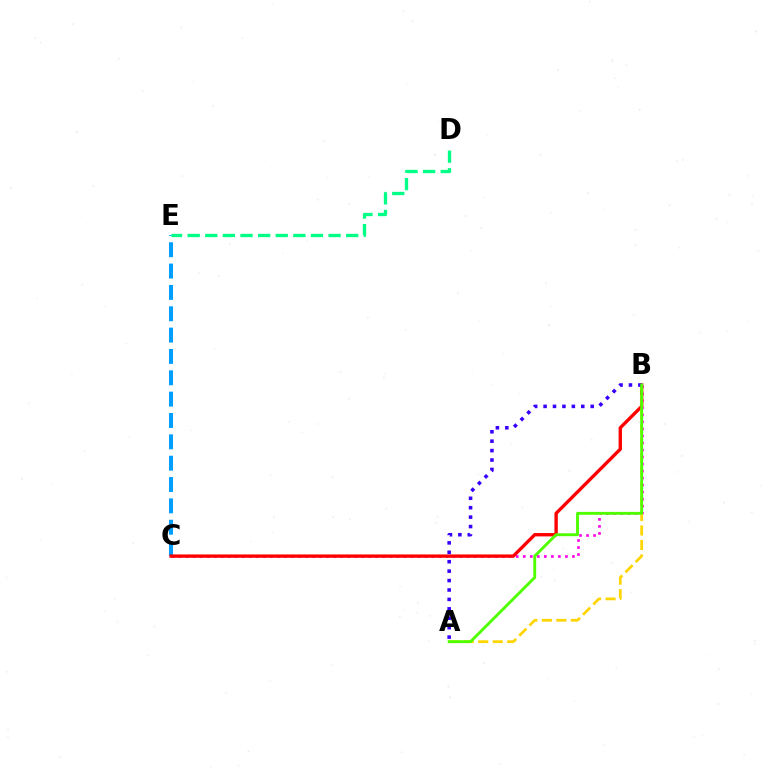{('C', 'E'): [{'color': '#009eff', 'line_style': 'dashed', 'thickness': 2.9}], ('B', 'C'): [{'color': '#ff00ed', 'line_style': 'dotted', 'thickness': 1.91}, {'color': '#ff0000', 'line_style': 'solid', 'thickness': 2.42}], ('D', 'E'): [{'color': '#00ff86', 'line_style': 'dashed', 'thickness': 2.39}], ('A', 'B'): [{'color': '#ffd500', 'line_style': 'dashed', 'thickness': 1.97}, {'color': '#3700ff', 'line_style': 'dotted', 'thickness': 2.56}, {'color': '#4fff00', 'line_style': 'solid', 'thickness': 2.07}]}